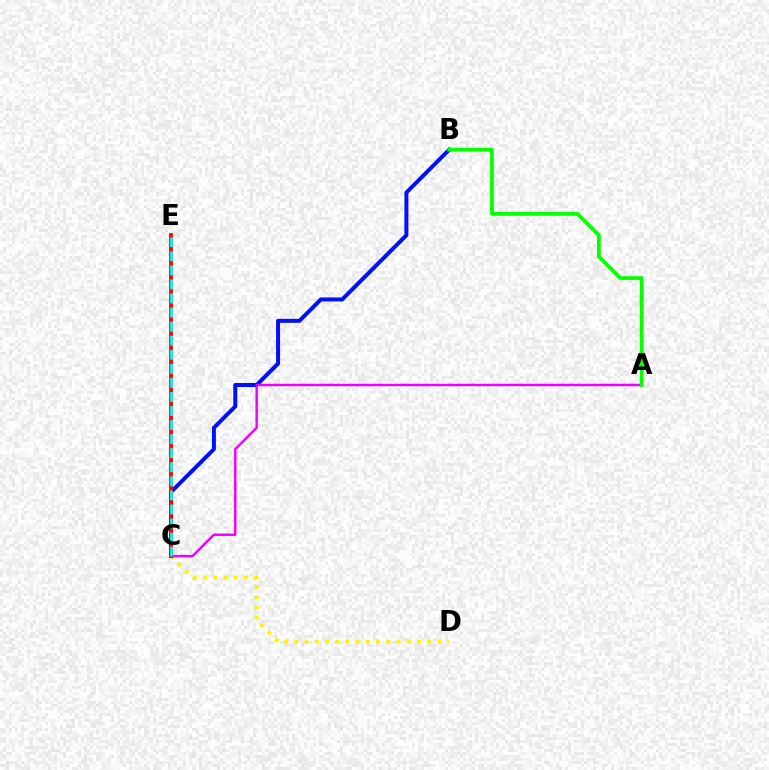{('C', 'D'): [{'color': '#fcf500', 'line_style': 'dotted', 'thickness': 2.77}], ('B', 'C'): [{'color': '#0010ff', 'line_style': 'solid', 'thickness': 2.87}], ('A', 'C'): [{'color': '#ee00ff', 'line_style': 'solid', 'thickness': 1.75}], ('C', 'E'): [{'color': '#ff0000', 'line_style': 'solid', 'thickness': 2.69}, {'color': '#00fff6', 'line_style': 'dashed', 'thickness': 1.91}], ('A', 'B'): [{'color': '#08ff00', 'line_style': 'solid', 'thickness': 2.7}]}